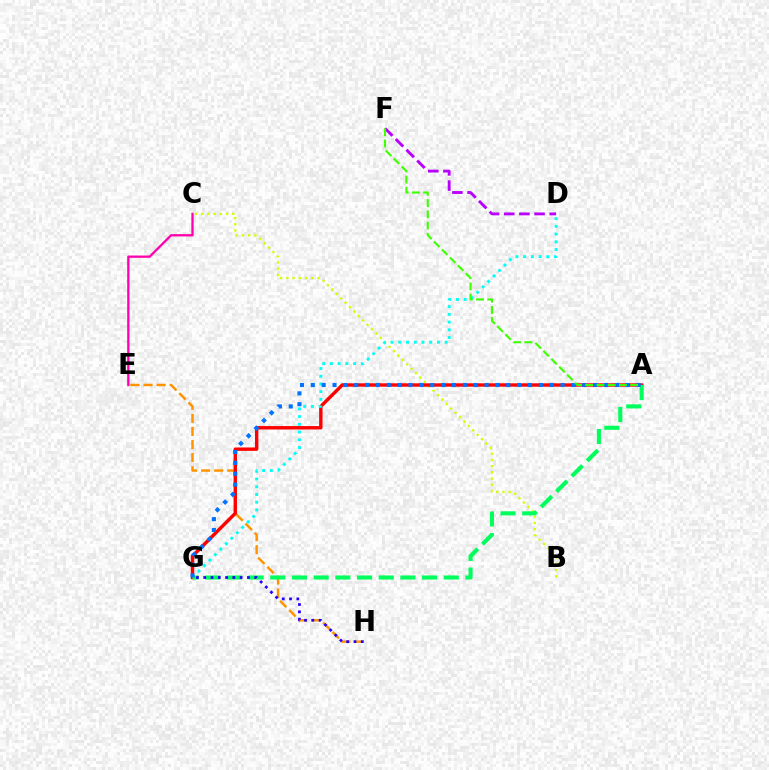{('B', 'C'): [{'color': '#d1ff00', 'line_style': 'dotted', 'thickness': 1.69}], ('E', 'H'): [{'color': '#ff9400', 'line_style': 'dashed', 'thickness': 1.78}], ('C', 'E'): [{'color': '#ff00ac', 'line_style': 'solid', 'thickness': 1.66}], ('A', 'G'): [{'color': '#ff0000', 'line_style': 'solid', 'thickness': 2.45}, {'color': '#00ff5c', 'line_style': 'dashed', 'thickness': 2.95}, {'color': '#0074ff', 'line_style': 'dotted', 'thickness': 2.95}], ('D', 'G'): [{'color': '#00fff6', 'line_style': 'dotted', 'thickness': 2.1}], ('G', 'H'): [{'color': '#2500ff', 'line_style': 'dotted', 'thickness': 1.98}], ('D', 'F'): [{'color': '#b900ff', 'line_style': 'dashed', 'thickness': 2.06}], ('A', 'F'): [{'color': '#3dff00', 'line_style': 'dashed', 'thickness': 1.53}]}